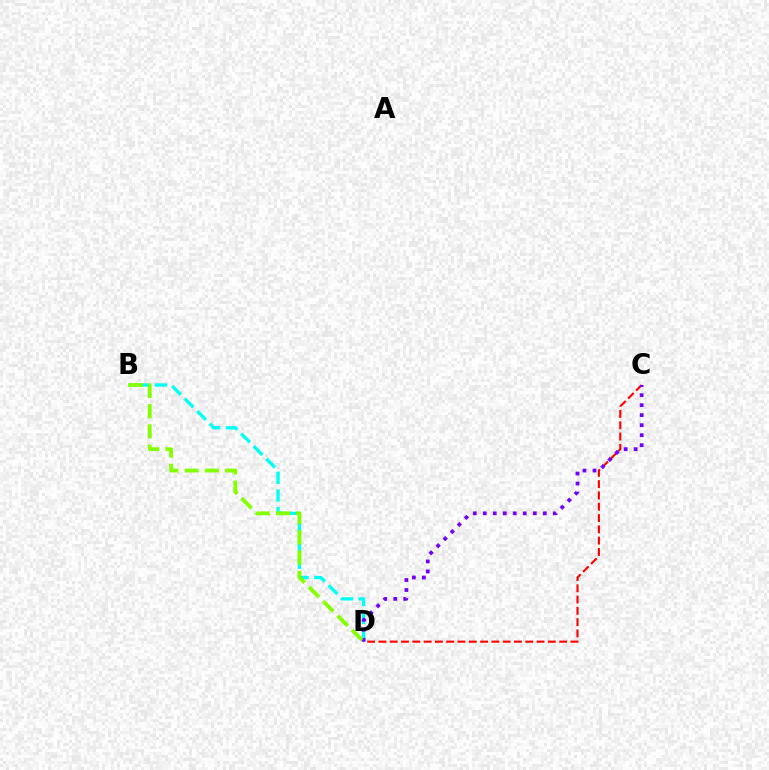{('B', 'D'): [{'color': '#00fff6', 'line_style': 'dashed', 'thickness': 2.41}, {'color': '#84ff00', 'line_style': 'dashed', 'thickness': 2.75}], ('C', 'D'): [{'color': '#ff0000', 'line_style': 'dashed', 'thickness': 1.53}, {'color': '#7200ff', 'line_style': 'dotted', 'thickness': 2.72}]}